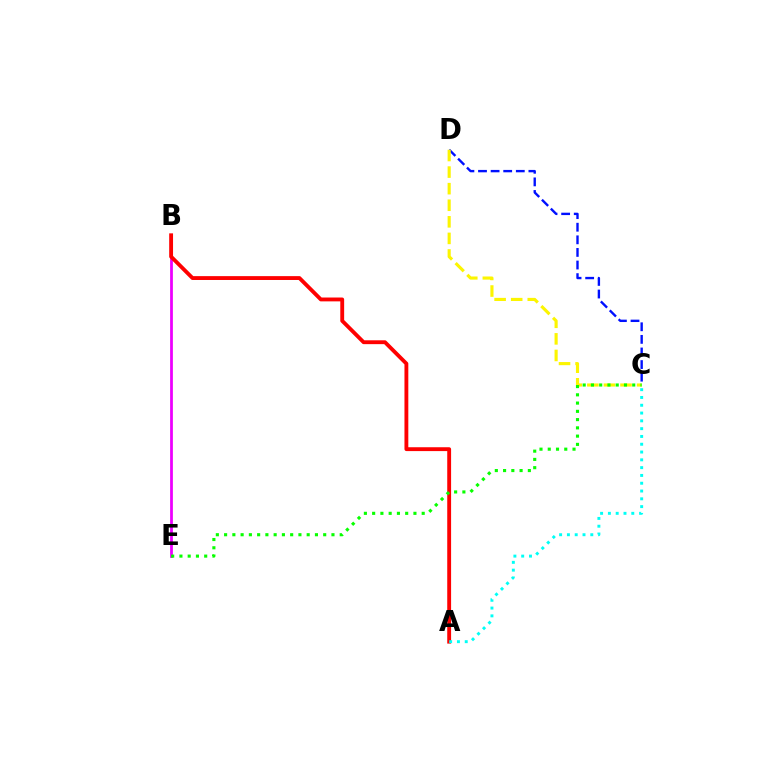{('B', 'E'): [{'color': '#ee00ff', 'line_style': 'solid', 'thickness': 1.99}], ('A', 'B'): [{'color': '#ff0000', 'line_style': 'solid', 'thickness': 2.78}], ('A', 'C'): [{'color': '#00fff6', 'line_style': 'dotted', 'thickness': 2.12}], ('C', 'D'): [{'color': '#0010ff', 'line_style': 'dashed', 'thickness': 1.71}, {'color': '#fcf500', 'line_style': 'dashed', 'thickness': 2.25}], ('C', 'E'): [{'color': '#08ff00', 'line_style': 'dotted', 'thickness': 2.24}]}